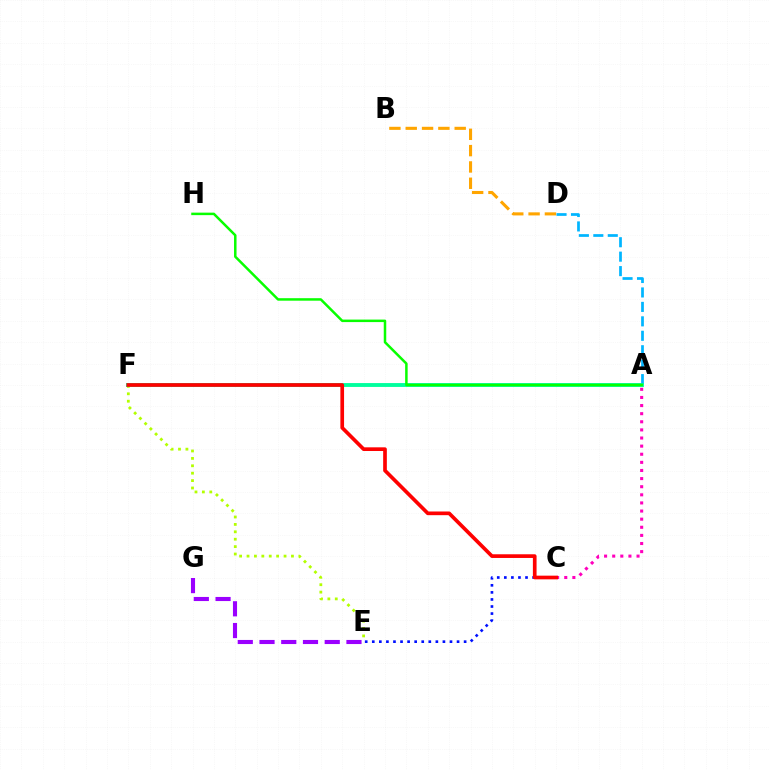{('E', 'F'): [{'color': '#b3ff00', 'line_style': 'dotted', 'thickness': 2.01}], ('B', 'D'): [{'color': '#ffa500', 'line_style': 'dashed', 'thickness': 2.22}], ('A', 'C'): [{'color': '#ff00bd', 'line_style': 'dotted', 'thickness': 2.2}], ('E', 'G'): [{'color': '#9b00ff', 'line_style': 'dashed', 'thickness': 2.95}], ('A', 'D'): [{'color': '#00b5ff', 'line_style': 'dashed', 'thickness': 1.96}], ('C', 'E'): [{'color': '#0010ff', 'line_style': 'dotted', 'thickness': 1.92}], ('A', 'F'): [{'color': '#00ff9d', 'line_style': 'solid', 'thickness': 2.78}], ('A', 'H'): [{'color': '#08ff00', 'line_style': 'solid', 'thickness': 1.8}], ('C', 'F'): [{'color': '#ff0000', 'line_style': 'solid', 'thickness': 2.65}]}